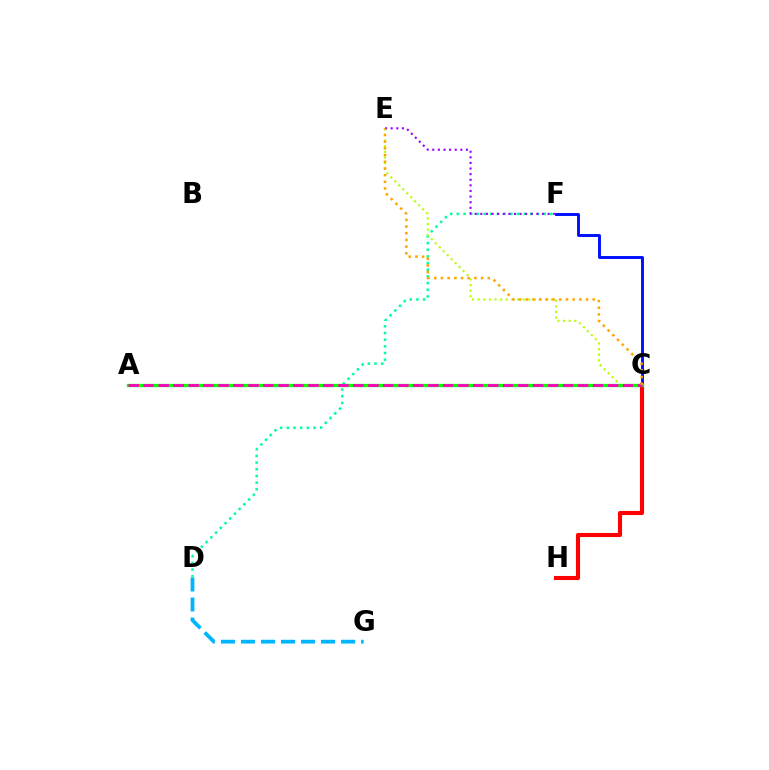{('D', 'G'): [{'color': '#00b5ff', 'line_style': 'dashed', 'thickness': 2.72}], ('D', 'F'): [{'color': '#00ff9d', 'line_style': 'dotted', 'thickness': 1.81}], ('C', 'E'): [{'color': '#b3ff00', 'line_style': 'dotted', 'thickness': 1.53}, {'color': '#ffa500', 'line_style': 'dotted', 'thickness': 1.82}], ('C', 'F'): [{'color': '#0010ff', 'line_style': 'solid', 'thickness': 2.11}], ('C', 'H'): [{'color': '#ff0000', 'line_style': 'solid', 'thickness': 2.94}], ('A', 'C'): [{'color': '#08ff00', 'line_style': 'solid', 'thickness': 2.39}, {'color': '#ff00bd', 'line_style': 'dashed', 'thickness': 2.03}], ('E', 'F'): [{'color': '#9b00ff', 'line_style': 'dotted', 'thickness': 1.52}]}